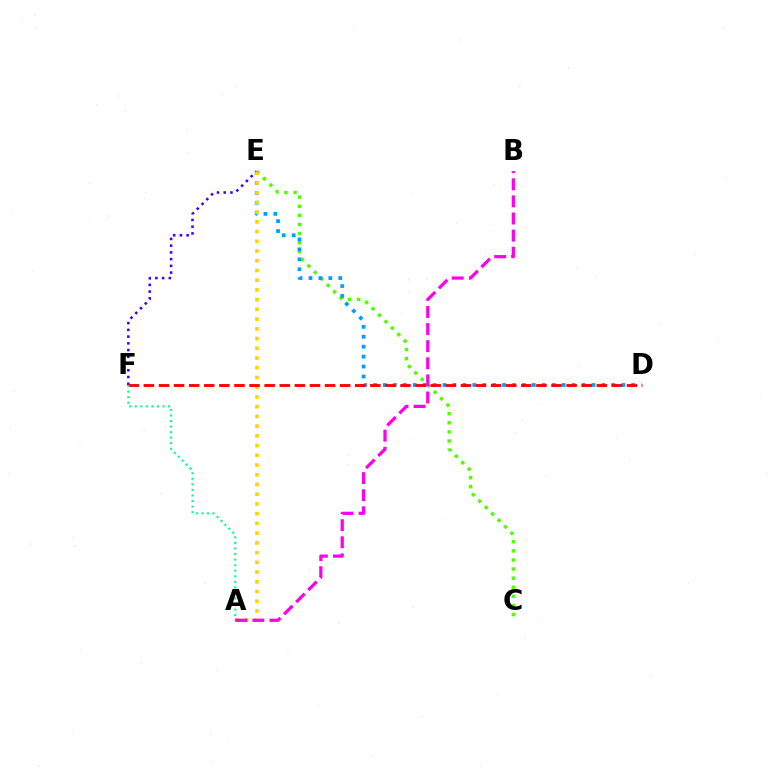{('C', 'E'): [{'color': '#4fff00', 'line_style': 'dotted', 'thickness': 2.47}], ('D', 'E'): [{'color': '#009eff', 'line_style': 'dotted', 'thickness': 2.7}], ('E', 'F'): [{'color': '#3700ff', 'line_style': 'dotted', 'thickness': 1.83}], ('A', 'E'): [{'color': '#ffd500', 'line_style': 'dotted', 'thickness': 2.64}], ('D', 'F'): [{'color': '#ff0000', 'line_style': 'dashed', 'thickness': 2.05}], ('A', 'F'): [{'color': '#00ff86', 'line_style': 'dotted', 'thickness': 1.51}], ('A', 'B'): [{'color': '#ff00ed', 'line_style': 'dashed', 'thickness': 2.32}]}